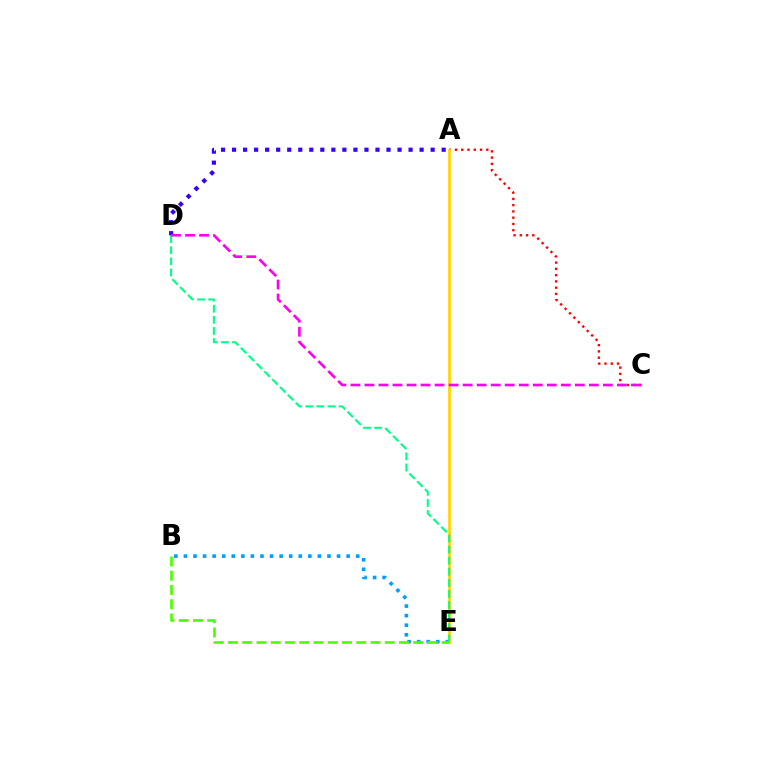{('A', 'C'): [{'color': '#ff0000', 'line_style': 'dotted', 'thickness': 1.7}], ('A', 'E'): [{'color': '#ffd500', 'line_style': 'solid', 'thickness': 1.98}], ('B', 'E'): [{'color': '#009eff', 'line_style': 'dotted', 'thickness': 2.6}, {'color': '#4fff00', 'line_style': 'dashed', 'thickness': 1.94}], ('D', 'E'): [{'color': '#00ff86', 'line_style': 'dashed', 'thickness': 1.51}], ('A', 'D'): [{'color': '#3700ff', 'line_style': 'dotted', 'thickness': 3.0}], ('C', 'D'): [{'color': '#ff00ed', 'line_style': 'dashed', 'thickness': 1.91}]}